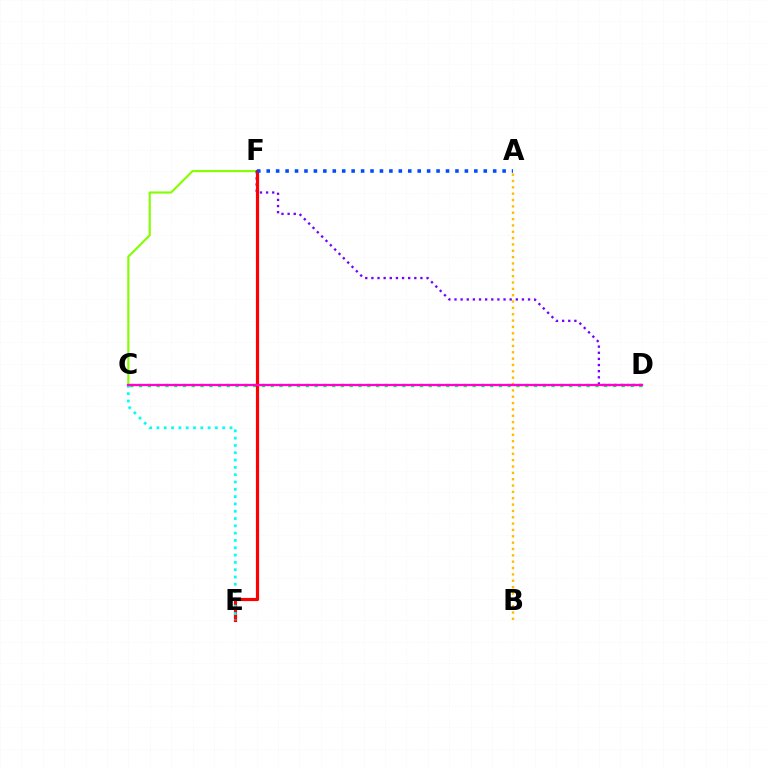{('C', 'D'): [{'color': '#00ff39', 'line_style': 'dotted', 'thickness': 2.38}, {'color': '#ff00cf', 'line_style': 'solid', 'thickness': 1.66}], ('C', 'F'): [{'color': '#84ff00', 'line_style': 'solid', 'thickness': 1.54}], ('A', 'B'): [{'color': '#ffbd00', 'line_style': 'dotted', 'thickness': 1.72}], ('D', 'F'): [{'color': '#7200ff', 'line_style': 'dotted', 'thickness': 1.67}], ('E', 'F'): [{'color': '#ff0000', 'line_style': 'solid', 'thickness': 2.29}], ('C', 'E'): [{'color': '#00fff6', 'line_style': 'dotted', 'thickness': 1.99}], ('A', 'F'): [{'color': '#004bff', 'line_style': 'dotted', 'thickness': 2.56}]}